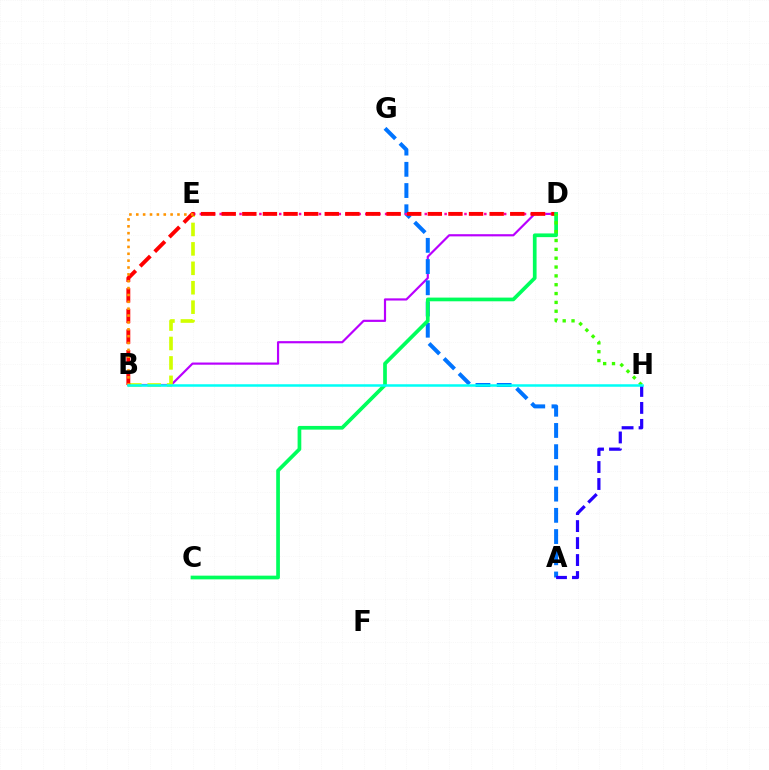{('B', 'D'): [{'color': '#b900ff', 'line_style': 'solid', 'thickness': 1.57}, {'color': '#ff0000', 'line_style': 'dashed', 'thickness': 2.8}], ('B', 'E'): [{'color': '#d1ff00', 'line_style': 'dashed', 'thickness': 2.64}, {'color': '#ff9400', 'line_style': 'dotted', 'thickness': 1.87}], ('A', 'G'): [{'color': '#0074ff', 'line_style': 'dashed', 'thickness': 2.88}], ('D', 'E'): [{'color': '#ff00ac', 'line_style': 'dotted', 'thickness': 1.8}], ('C', 'D'): [{'color': '#00ff5c', 'line_style': 'solid', 'thickness': 2.67}], ('A', 'H'): [{'color': '#2500ff', 'line_style': 'dashed', 'thickness': 2.31}], ('D', 'H'): [{'color': '#3dff00', 'line_style': 'dotted', 'thickness': 2.4}], ('B', 'H'): [{'color': '#00fff6', 'line_style': 'solid', 'thickness': 1.81}]}